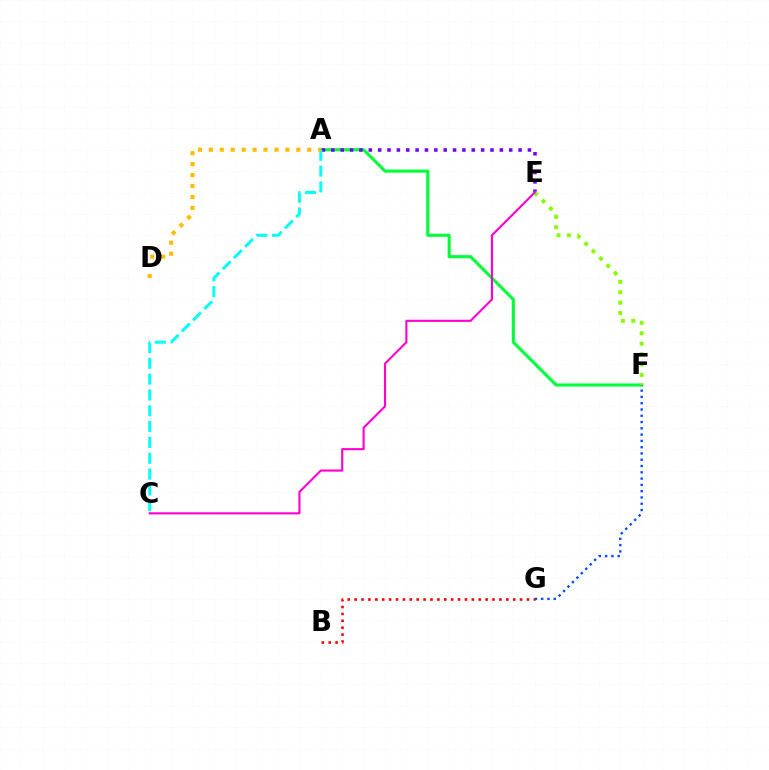{('B', 'G'): [{'color': '#ff0000', 'line_style': 'dotted', 'thickness': 1.87}], ('A', 'F'): [{'color': '#00ff39', 'line_style': 'solid', 'thickness': 2.23}], ('A', 'E'): [{'color': '#7200ff', 'line_style': 'dotted', 'thickness': 2.54}], ('F', 'G'): [{'color': '#004bff', 'line_style': 'dotted', 'thickness': 1.71}], ('E', 'F'): [{'color': '#84ff00', 'line_style': 'dotted', 'thickness': 2.83}], ('A', 'C'): [{'color': '#00fff6', 'line_style': 'dashed', 'thickness': 2.15}], ('A', 'D'): [{'color': '#ffbd00', 'line_style': 'dotted', 'thickness': 2.97}], ('C', 'E'): [{'color': '#ff00cf', 'line_style': 'solid', 'thickness': 1.53}]}